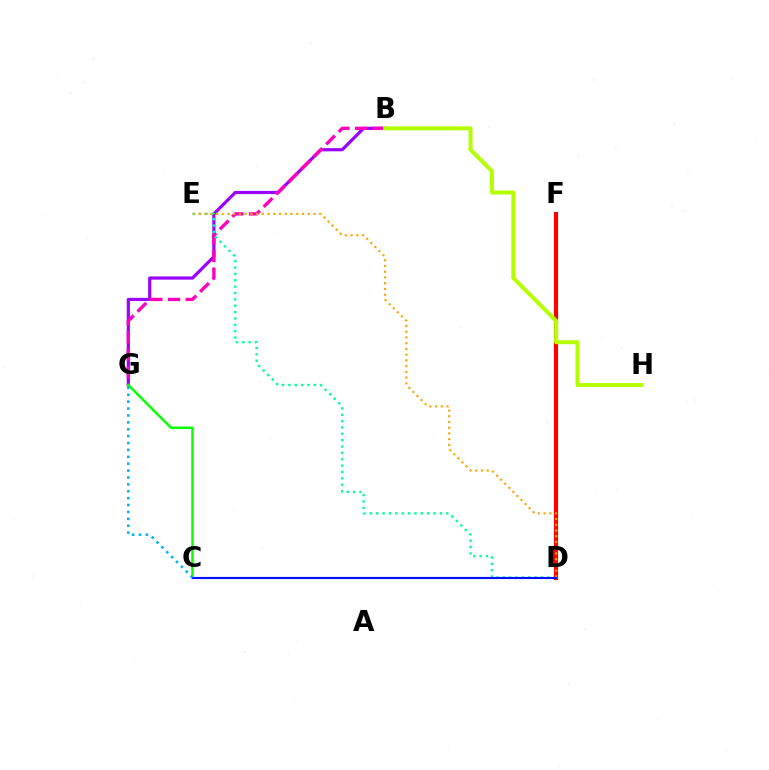{('B', 'G'): [{'color': '#9b00ff', 'line_style': 'solid', 'thickness': 2.29}, {'color': '#ff00bd', 'line_style': 'dashed', 'thickness': 2.4}], ('C', 'G'): [{'color': '#08ff00', 'line_style': 'solid', 'thickness': 1.78}, {'color': '#00b5ff', 'line_style': 'dotted', 'thickness': 1.87}], ('D', 'E'): [{'color': '#00ff9d', 'line_style': 'dotted', 'thickness': 1.73}, {'color': '#ffa500', 'line_style': 'dotted', 'thickness': 1.56}], ('D', 'F'): [{'color': '#ff0000', 'line_style': 'solid', 'thickness': 2.98}], ('C', 'D'): [{'color': '#0010ff', 'line_style': 'solid', 'thickness': 1.53}], ('B', 'H'): [{'color': '#b3ff00', 'line_style': 'solid', 'thickness': 2.85}]}